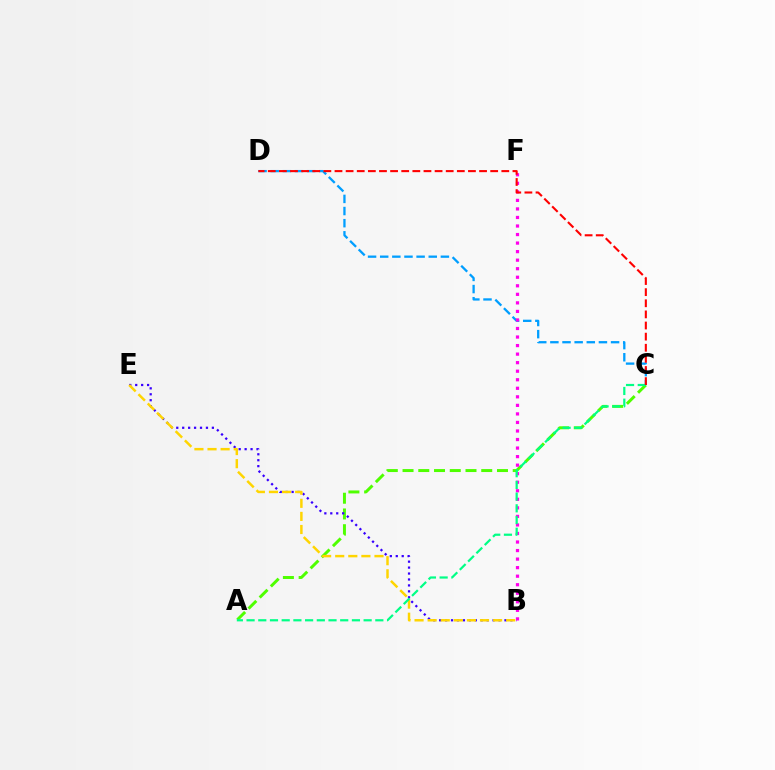{('A', 'C'): [{'color': '#4fff00', 'line_style': 'dashed', 'thickness': 2.14}, {'color': '#00ff86', 'line_style': 'dashed', 'thickness': 1.59}], ('C', 'D'): [{'color': '#009eff', 'line_style': 'dashed', 'thickness': 1.65}, {'color': '#ff0000', 'line_style': 'dashed', 'thickness': 1.51}], ('B', 'E'): [{'color': '#3700ff', 'line_style': 'dotted', 'thickness': 1.61}, {'color': '#ffd500', 'line_style': 'dashed', 'thickness': 1.78}], ('B', 'F'): [{'color': '#ff00ed', 'line_style': 'dotted', 'thickness': 2.32}]}